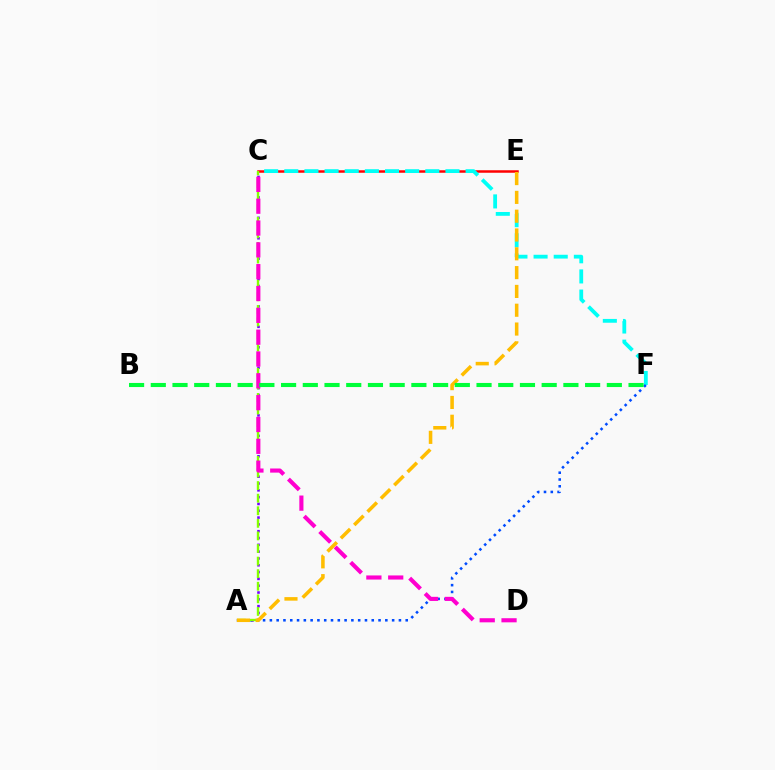{('A', 'C'): [{'color': '#7200ff', 'line_style': 'dotted', 'thickness': 1.85}, {'color': '#84ff00', 'line_style': 'dashed', 'thickness': 1.71}], ('C', 'E'): [{'color': '#ff0000', 'line_style': 'solid', 'thickness': 1.8}], ('C', 'F'): [{'color': '#00fff6', 'line_style': 'dashed', 'thickness': 2.74}], ('A', 'F'): [{'color': '#004bff', 'line_style': 'dotted', 'thickness': 1.85}], ('A', 'E'): [{'color': '#ffbd00', 'line_style': 'dashed', 'thickness': 2.56}], ('C', 'D'): [{'color': '#ff00cf', 'line_style': 'dashed', 'thickness': 2.97}], ('B', 'F'): [{'color': '#00ff39', 'line_style': 'dashed', 'thickness': 2.95}]}